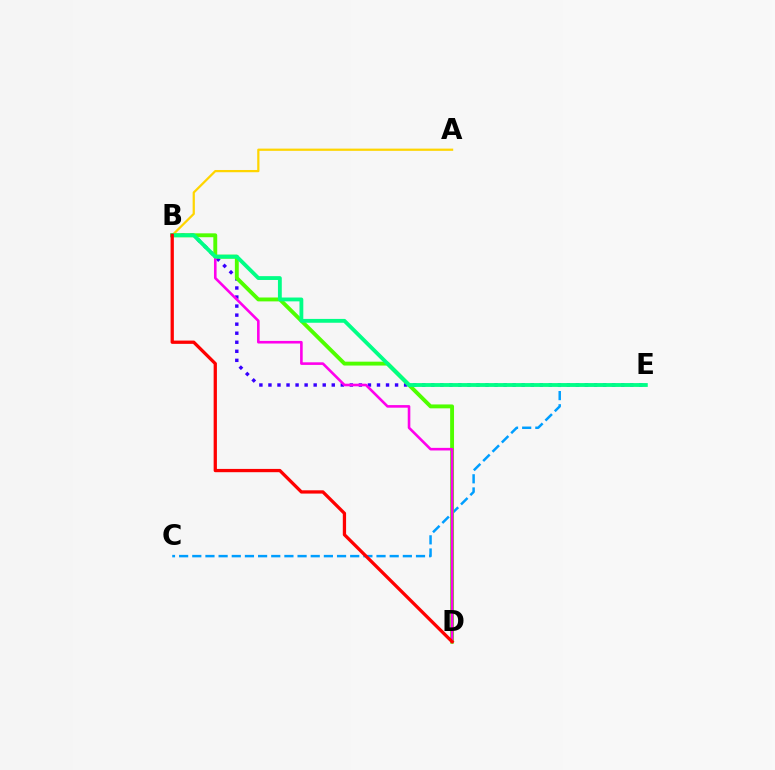{('B', 'E'): [{'color': '#3700ff', 'line_style': 'dotted', 'thickness': 2.46}, {'color': '#00ff86', 'line_style': 'solid', 'thickness': 2.76}], ('C', 'E'): [{'color': '#009eff', 'line_style': 'dashed', 'thickness': 1.79}], ('A', 'B'): [{'color': '#ffd500', 'line_style': 'solid', 'thickness': 1.61}], ('B', 'D'): [{'color': '#4fff00', 'line_style': 'solid', 'thickness': 2.8}, {'color': '#ff00ed', 'line_style': 'solid', 'thickness': 1.87}, {'color': '#ff0000', 'line_style': 'solid', 'thickness': 2.36}]}